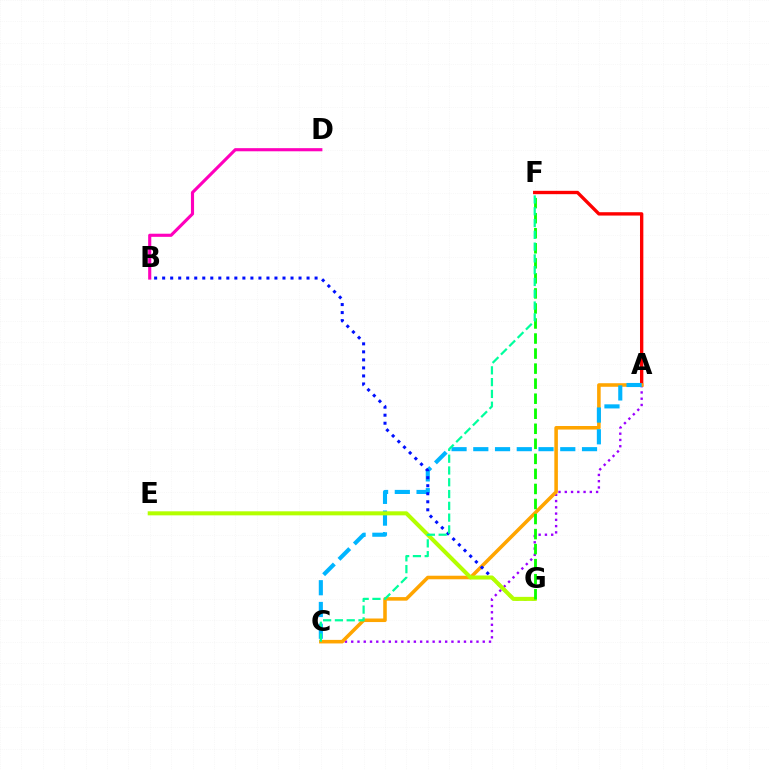{('A', 'C'): [{'color': '#9b00ff', 'line_style': 'dotted', 'thickness': 1.7}, {'color': '#ffa500', 'line_style': 'solid', 'thickness': 2.56}, {'color': '#00b5ff', 'line_style': 'dashed', 'thickness': 2.95}], ('A', 'F'): [{'color': '#ff0000', 'line_style': 'solid', 'thickness': 2.41}], ('B', 'G'): [{'color': '#0010ff', 'line_style': 'dotted', 'thickness': 2.18}], ('E', 'G'): [{'color': '#b3ff00', 'line_style': 'solid', 'thickness': 2.91}], ('F', 'G'): [{'color': '#08ff00', 'line_style': 'dashed', 'thickness': 2.04}], ('B', 'D'): [{'color': '#ff00bd', 'line_style': 'solid', 'thickness': 2.25}], ('C', 'F'): [{'color': '#00ff9d', 'line_style': 'dashed', 'thickness': 1.6}]}